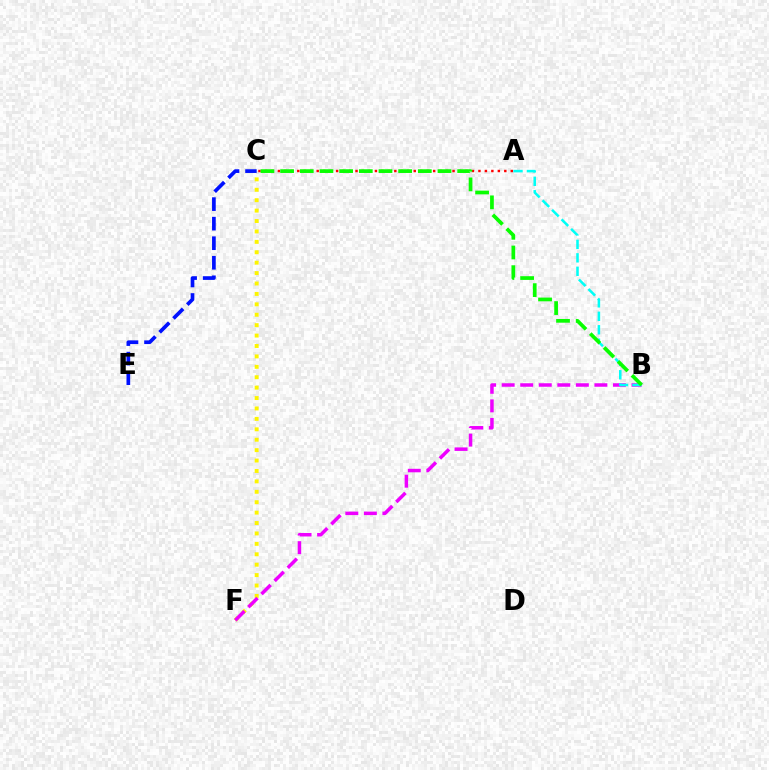{('C', 'F'): [{'color': '#fcf500', 'line_style': 'dotted', 'thickness': 2.83}], ('B', 'F'): [{'color': '#ee00ff', 'line_style': 'dashed', 'thickness': 2.52}], ('A', 'B'): [{'color': '#00fff6', 'line_style': 'dashed', 'thickness': 1.83}], ('A', 'C'): [{'color': '#ff0000', 'line_style': 'dotted', 'thickness': 1.76}], ('B', 'C'): [{'color': '#08ff00', 'line_style': 'dashed', 'thickness': 2.67}], ('C', 'E'): [{'color': '#0010ff', 'line_style': 'dashed', 'thickness': 2.66}]}